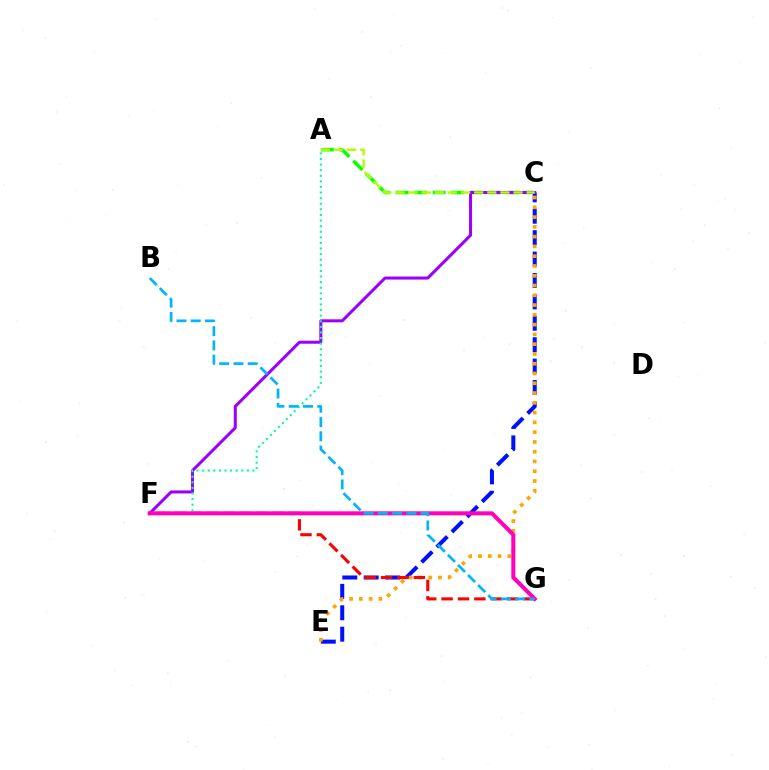{('A', 'C'): [{'color': '#08ff00', 'line_style': 'dashed', 'thickness': 2.51}, {'color': '#b3ff00', 'line_style': 'dashed', 'thickness': 1.78}], ('C', 'E'): [{'color': '#0010ff', 'line_style': 'dashed', 'thickness': 2.91}, {'color': '#ffa500', 'line_style': 'dotted', 'thickness': 2.66}], ('C', 'F'): [{'color': '#9b00ff', 'line_style': 'solid', 'thickness': 2.18}], ('F', 'G'): [{'color': '#ff0000', 'line_style': 'dashed', 'thickness': 2.23}, {'color': '#ff00bd', 'line_style': 'solid', 'thickness': 2.89}], ('A', 'F'): [{'color': '#00ff9d', 'line_style': 'dotted', 'thickness': 1.52}], ('B', 'G'): [{'color': '#00b5ff', 'line_style': 'dashed', 'thickness': 1.94}]}